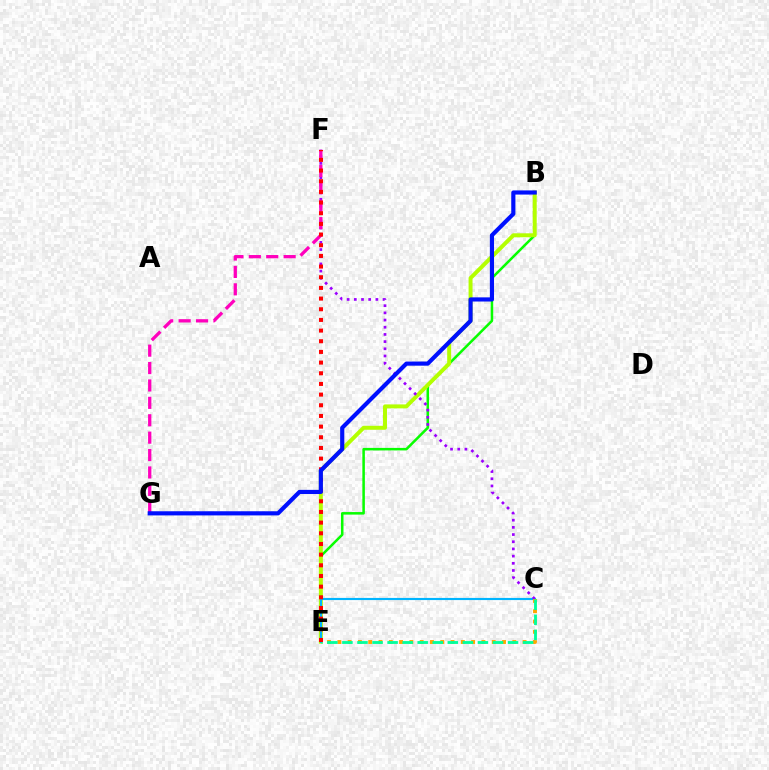{('B', 'E'): [{'color': '#08ff00', 'line_style': 'solid', 'thickness': 1.82}, {'color': '#b3ff00', 'line_style': 'solid', 'thickness': 2.85}], ('C', 'E'): [{'color': '#00b5ff', 'line_style': 'solid', 'thickness': 1.55}, {'color': '#ffa500', 'line_style': 'dotted', 'thickness': 2.8}, {'color': '#00ff9d', 'line_style': 'dashed', 'thickness': 2.05}], ('C', 'F'): [{'color': '#9b00ff', 'line_style': 'dotted', 'thickness': 1.95}], ('F', 'G'): [{'color': '#ff00bd', 'line_style': 'dashed', 'thickness': 2.36}], ('E', 'F'): [{'color': '#ff0000', 'line_style': 'dotted', 'thickness': 2.9}], ('B', 'G'): [{'color': '#0010ff', 'line_style': 'solid', 'thickness': 2.99}]}